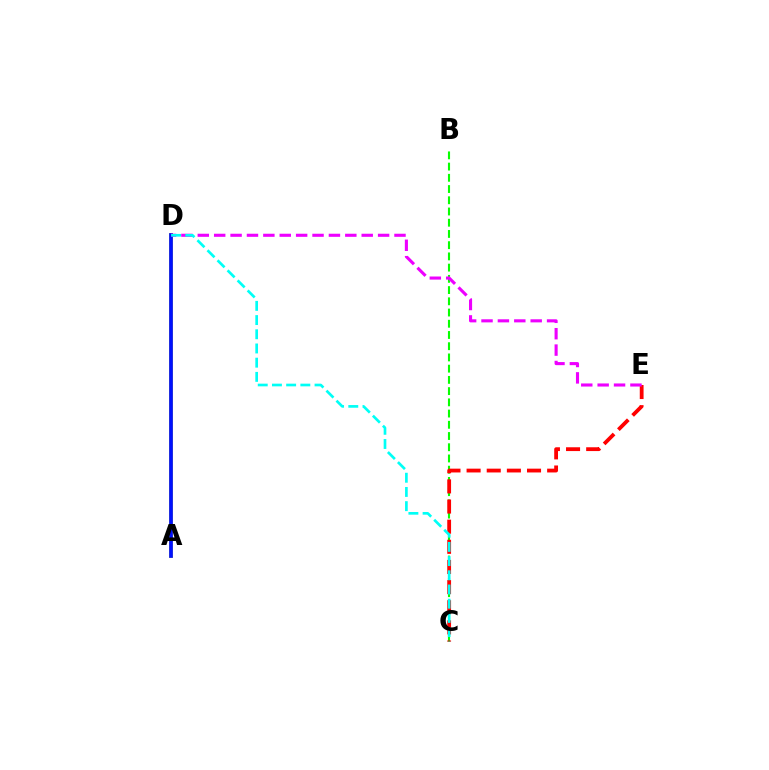{('B', 'C'): [{'color': '#08ff00', 'line_style': 'dashed', 'thickness': 1.53}], ('C', 'E'): [{'color': '#ff0000', 'line_style': 'dashed', 'thickness': 2.74}], ('A', 'D'): [{'color': '#fcf500', 'line_style': 'solid', 'thickness': 2.8}, {'color': '#0010ff', 'line_style': 'solid', 'thickness': 2.69}], ('D', 'E'): [{'color': '#ee00ff', 'line_style': 'dashed', 'thickness': 2.23}], ('C', 'D'): [{'color': '#00fff6', 'line_style': 'dashed', 'thickness': 1.93}]}